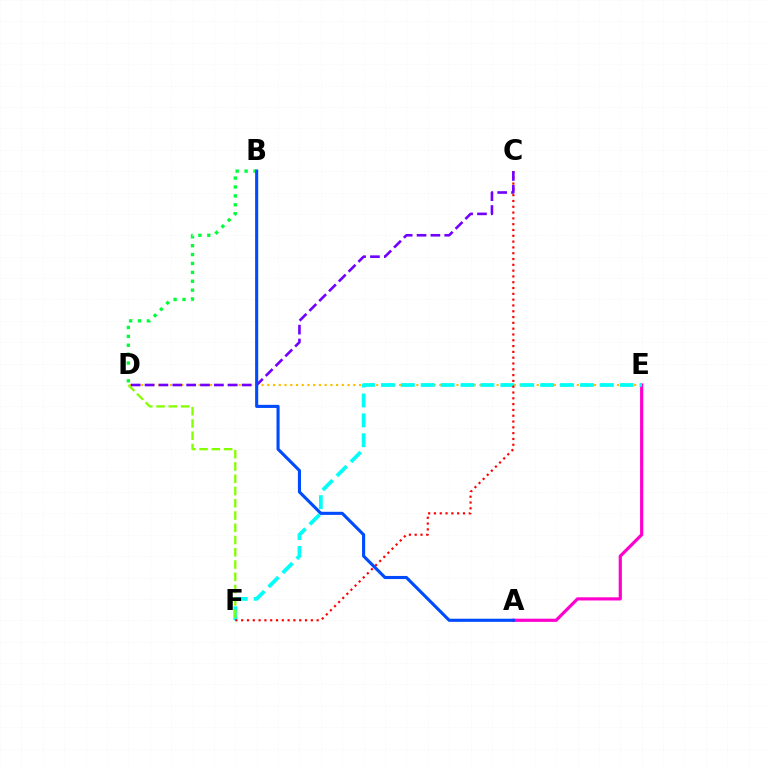{('A', 'E'): [{'color': '#ff00cf', 'line_style': 'solid', 'thickness': 2.29}], ('D', 'E'): [{'color': '#ffbd00', 'line_style': 'dotted', 'thickness': 1.56}], ('B', 'D'): [{'color': '#00ff39', 'line_style': 'dotted', 'thickness': 2.42}], ('E', 'F'): [{'color': '#00fff6', 'line_style': 'dashed', 'thickness': 2.7}], ('D', 'F'): [{'color': '#84ff00', 'line_style': 'dashed', 'thickness': 1.67}], ('C', 'F'): [{'color': '#ff0000', 'line_style': 'dotted', 'thickness': 1.58}], ('C', 'D'): [{'color': '#7200ff', 'line_style': 'dashed', 'thickness': 1.88}], ('A', 'B'): [{'color': '#004bff', 'line_style': 'solid', 'thickness': 2.23}]}